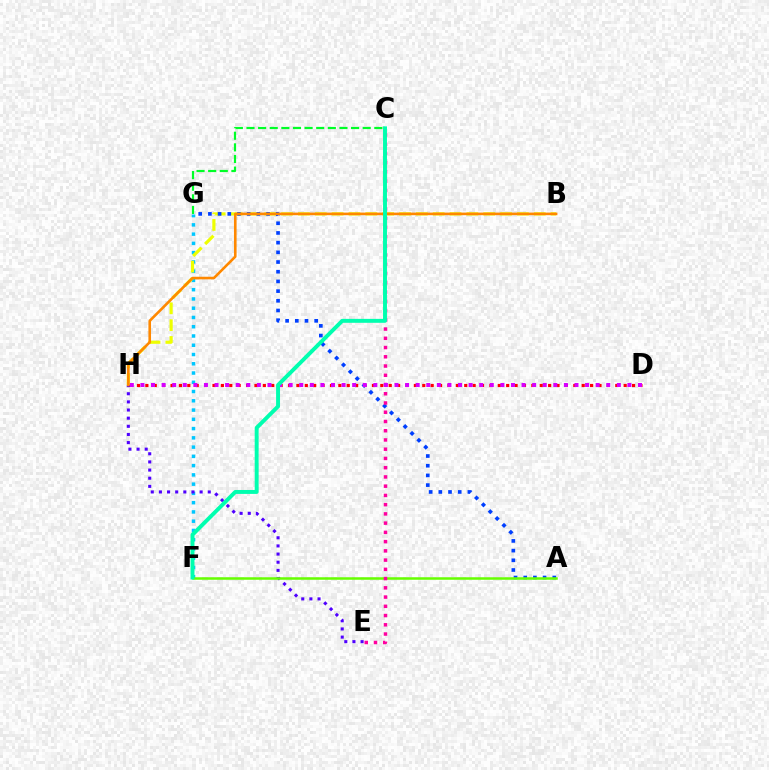{('D', 'H'): [{'color': '#ff0000', 'line_style': 'dotted', 'thickness': 2.28}, {'color': '#d600ff', 'line_style': 'dotted', 'thickness': 2.88}], ('C', 'G'): [{'color': '#00ff27', 'line_style': 'dashed', 'thickness': 1.58}], ('F', 'G'): [{'color': '#00c7ff', 'line_style': 'dotted', 'thickness': 2.52}], ('B', 'H'): [{'color': '#eeff00', 'line_style': 'dashed', 'thickness': 2.29}, {'color': '#ff8800', 'line_style': 'solid', 'thickness': 1.88}], ('E', 'H'): [{'color': '#4f00ff', 'line_style': 'dotted', 'thickness': 2.21}], ('A', 'G'): [{'color': '#003fff', 'line_style': 'dotted', 'thickness': 2.63}], ('A', 'F'): [{'color': '#66ff00', 'line_style': 'solid', 'thickness': 1.81}], ('C', 'E'): [{'color': '#ff00a0', 'line_style': 'dotted', 'thickness': 2.51}], ('C', 'F'): [{'color': '#00ffaf', 'line_style': 'solid', 'thickness': 2.83}]}